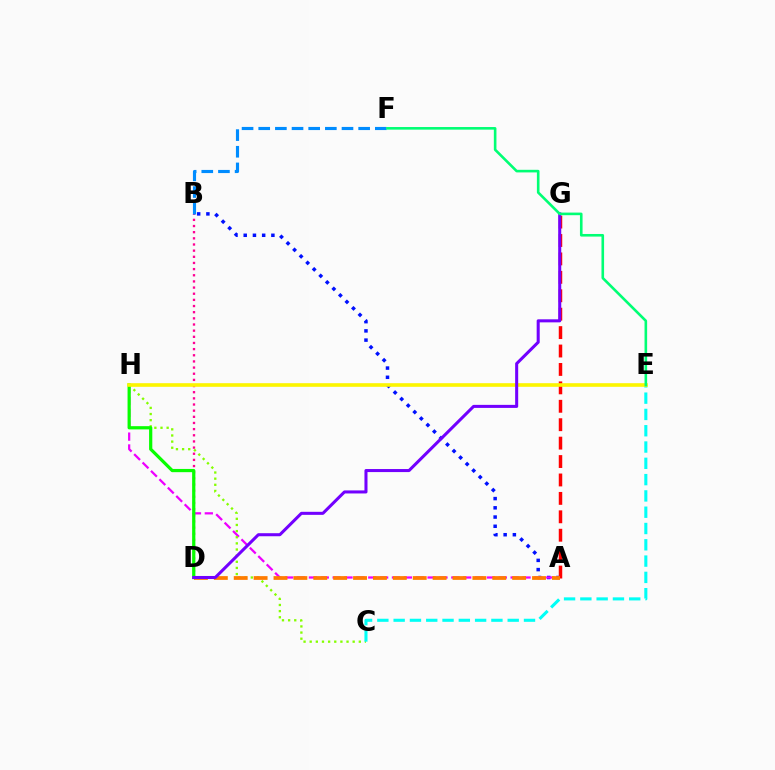{('A', 'B'): [{'color': '#0010ff', 'line_style': 'dotted', 'thickness': 2.51}], ('A', 'H'): [{'color': '#ee00ff', 'line_style': 'dashed', 'thickness': 1.61}], ('A', 'G'): [{'color': '#ff0000', 'line_style': 'dashed', 'thickness': 2.5}], ('B', 'D'): [{'color': '#ff0094', 'line_style': 'dotted', 'thickness': 1.67}], ('C', 'H'): [{'color': '#84ff00', 'line_style': 'dotted', 'thickness': 1.67}], ('A', 'D'): [{'color': '#ff7c00', 'line_style': 'dashed', 'thickness': 2.7}], ('D', 'H'): [{'color': '#08ff00', 'line_style': 'solid', 'thickness': 2.32}], ('C', 'E'): [{'color': '#00fff6', 'line_style': 'dashed', 'thickness': 2.21}], ('B', 'F'): [{'color': '#008cff', 'line_style': 'dashed', 'thickness': 2.26}], ('E', 'H'): [{'color': '#fcf500', 'line_style': 'solid', 'thickness': 2.61}], ('D', 'G'): [{'color': '#7200ff', 'line_style': 'solid', 'thickness': 2.19}], ('E', 'F'): [{'color': '#00ff74', 'line_style': 'solid', 'thickness': 1.88}]}